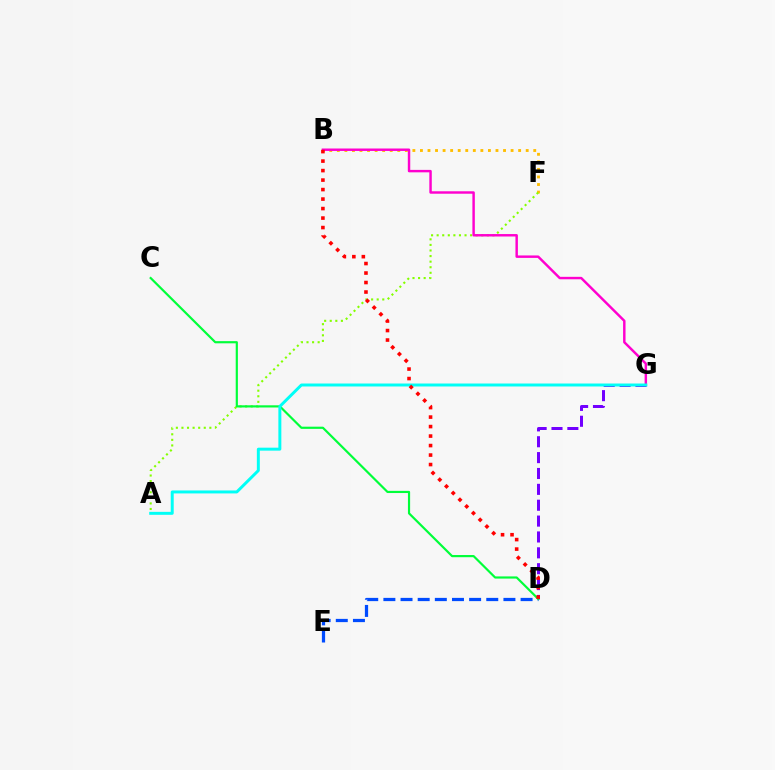{('D', 'G'): [{'color': '#7200ff', 'line_style': 'dashed', 'thickness': 2.16}], ('D', 'E'): [{'color': '#004bff', 'line_style': 'dashed', 'thickness': 2.33}], ('B', 'F'): [{'color': '#ffbd00', 'line_style': 'dotted', 'thickness': 2.05}], ('A', 'F'): [{'color': '#84ff00', 'line_style': 'dotted', 'thickness': 1.52}], ('B', 'G'): [{'color': '#ff00cf', 'line_style': 'solid', 'thickness': 1.76}], ('C', 'D'): [{'color': '#00ff39', 'line_style': 'solid', 'thickness': 1.57}], ('A', 'G'): [{'color': '#00fff6', 'line_style': 'solid', 'thickness': 2.14}], ('B', 'D'): [{'color': '#ff0000', 'line_style': 'dotted', 'thickness': 2.58}]}